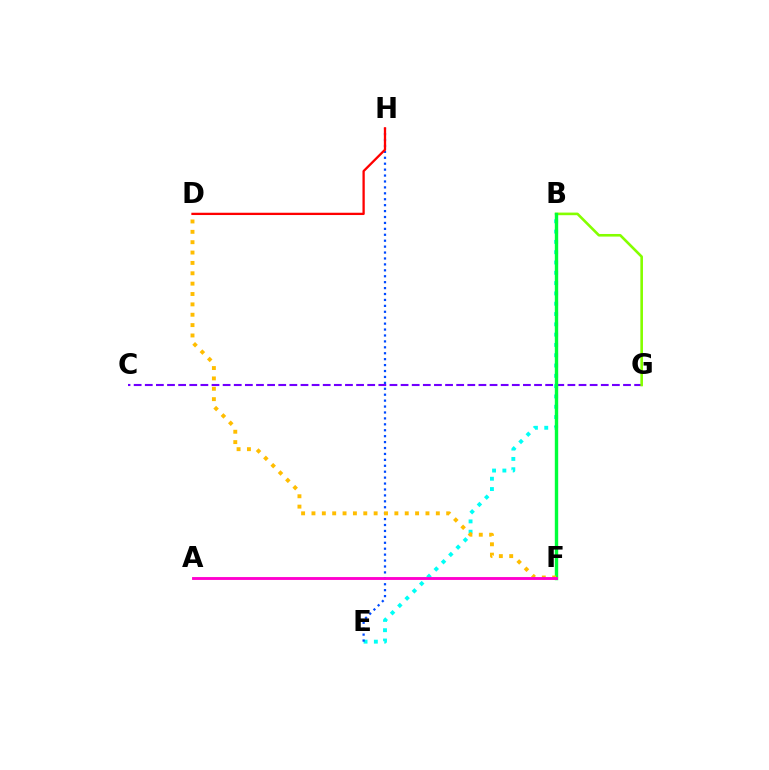{('B', 'E'): [{'color': '#00fff6', 'line_style': 'dotted', 'thickness': 2.8}], ('C', 'G'): [{'color': '#7200ff', 'line_style': 'dashed', 'thickness': 1.51}], ('B', 'G'): [{'color': '#84ff00', 'line_style': 'solid', 'thickness': 1.88}], ('B', 'F'): [{'color': '#00ff39', 'line_style': 'solid', 'thickness': 2.44}], ('E', 'H'): [{'color': '#004bff', 'line_style': 'dotted', 'thickness': 1.61}], ('D', 'F'): [{'color': '#ffbd00', 'line_style': 'dotted', 'thickness': 2.82}], ('D', 'H'): [{'color': '#ff0000', 'line_style': 'solid', 'thickness': 1.65}], ('A', 'F'): [{'color': '#ff00cf', 'line_style': 'solid', 'thickness': 2.07}]}